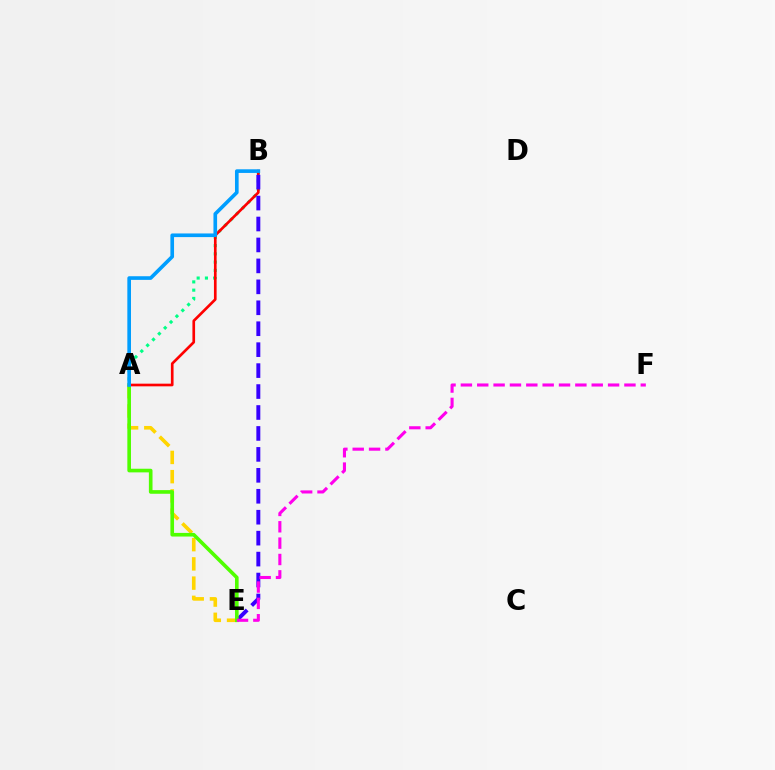{('A', 'E'): [{'color': '#ffd500', 'line_style': 'dashed', 'thickness': 2.61}, {'color': '#4fff00', 'line_style': 'solid', 'thickness': 2.62}], ('A', 'B'): [{'color': '#00ff86', 'line_style': 'dotted', 'thickness': 2.24}, {'color': '#ff0000', 'line_style': 'solid', 'thickness': 1.92}, {'color': '#009eff', 'line_style': 'solid', 'thickness': 2.63}], ('B', 'E'): [{'color': '#3700ff', 'line_style': 'dashed', 'thickness': 2.85}], ('E', 'F'): [{'color': '#ff00ed', 'line_style': 'dashed', 'thickness': 2.22}]}